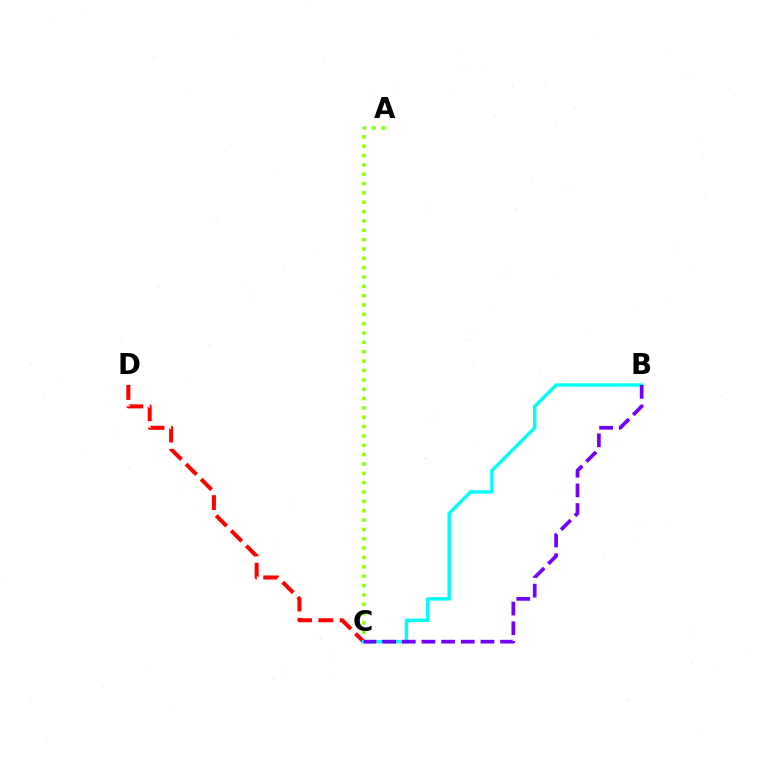{('A', 'C'): [{'color': '#84ff00', 'line_style': 'dotted', 'thickness': 2.54}], ('C', 'D'): [{'color': '#ff0000', 'line_style': 'dashed', 'thickness': 2.9}], ('B', 'C'): [{'color': '#00fff6', 'line_style': 'solid', 'thickness': 2.46}, {'color': '#7200ff', 'line_style': 'dashed', 'thickness': 2.67}]}